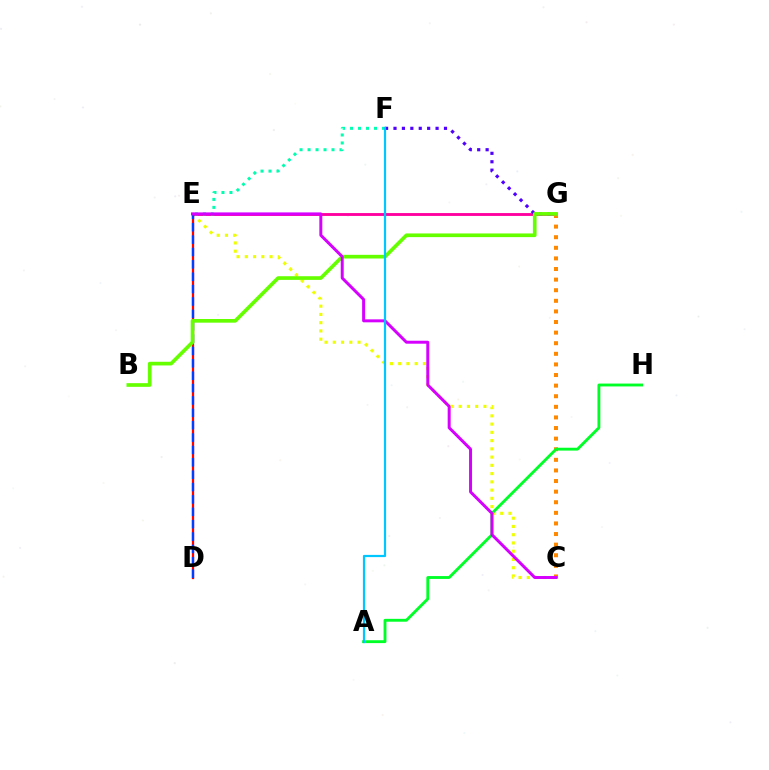{('C', 'E'): [{'color': '#eeff00', 'line_style': 'dotted', 'thickness': 2.24}, {'color': '#d600ff', 'line_style': 'solid', 'thickness': 2.14}], ('D', 'E'): [{'color': '#ff0000', 'line_style': 'solid', 'thickness': 1.63}, {'color': '#003fff', 'line_style': 'dashed', 'thickness': 1.68}], ('E', 'G'): [{'color': '#ff00a0', 'line_style': 'solid', 'thickness': 2.06}], ('C', 'G'): [{'color': '#ff8800', 'line_style': 'dotted', 'thickness': 2.88}], ('A', 'H'): [{'color': '#00ff27', 'line_style': 'solid', 'thickness': 2.06}], ('F', 'G'): [{'color': '#4f00ff', 'line_style': 'dotted', 'thickness': 2.29}], ('E', 'F'): [{'color': '#00ffaf', 'line_style': 'dotted', 'thickness': 2.17}], ('B', 'G'): [{'color': '#66ff00', 'line_style': 'solid', 'thickness': 2.64}], ('A', 'F'): [{'color': '#00c7ff', 'line_style': 'solid', 'thickness': 1.6}]}